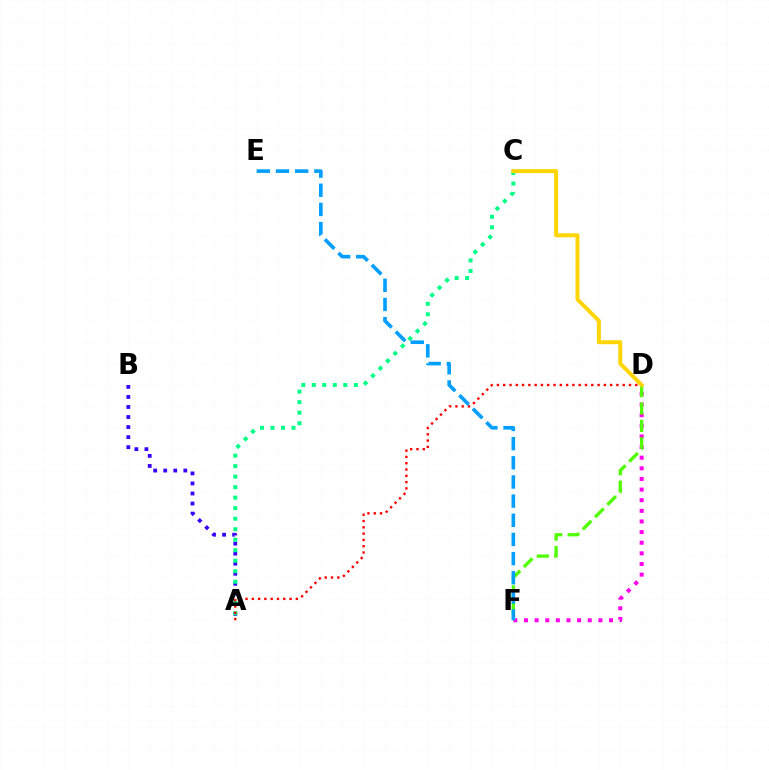{('D', 'F'): [{'color': '#ff00ed', 'line_style': 'dotted', 'thickness': 2.89}, {'color': '#4fff00', 'line_style': 'dashed', 'thickness': 2.36}], ('A', 'B'): [{'color': '#3700ff', 'line_style': 'dotted', 'thickness': 2.73}], ('A', 'C'): [{'color': '#00ff86', 'line_style': 'dotted', 'thickness': 2.86}], ('A', 'D'): [{'color': '#ff0000', 'line_style': 'dotted', 'thickness': 1.71}], ('C', 'D'): [{'color': '#ffd500', 'line_style': 'solid', 'thickness': 2.85}], ('E', 'F'): [{'color': '#009eff', 'line_style': 'dashed', 'thickness': 2.6}]}